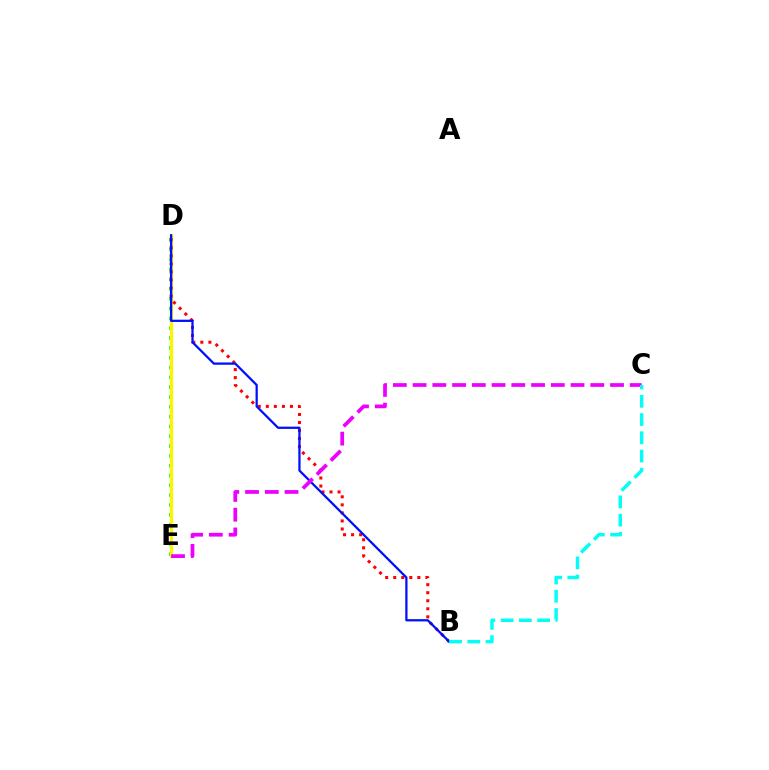{('D', 'E'): [{'color': '#08ff00', 'line_style': 'dotted', 'thickness': 2.67}, {'color': '#fcf500', 'line_style': 'solid', 'thickness': 2.28}], ('B', 'D'): [{'color': '#ff0000', 'line_style': 'dotted', 'thickness': 2.19}, {'color': '#0010ff', 'line_style': 'solid', 'thickness': 1.63}], ('C', 'E'): [{'color': '#ee00ff', 'line_style': 'dashed', 'thickness': 2.68}], ('B', 'C'): [{'color': '#00fff6', 'line_style': 'dashed', 'thickness': 2.48}]}